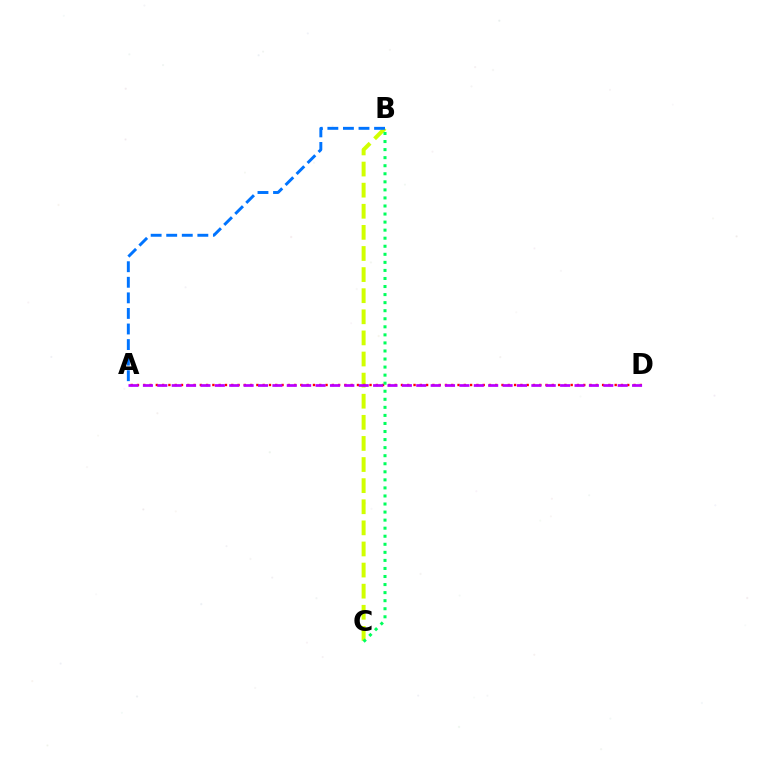{('B', 'C'): [{'color': '#d1ff00', 'line_style': 'dashed', 'thickness': 2.87}, {'color': '#00ff5c', 'line_style': 'dotted', 'thickness': 2.19}], ('A', 'D'): [{'color': '#ff0000', 'line_style': 'dotted', 'thickness': 1.71}, {'color': '#b900ff', 'line_style': 'dashed', 'thickness': 1.95}], ('A', 'B'): [{'color': '#0074ff', 'line_style': 'dashed', 'thickness': 2.12}]}